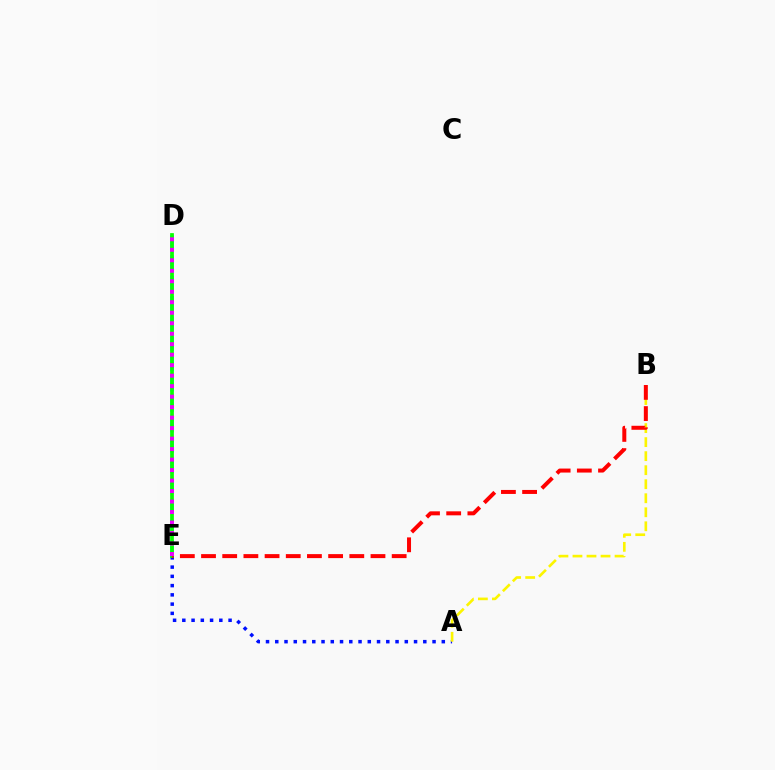{('D', 'E'): [{'color': '#00fff6', 'line_style': 'dashed', 'thickness': 2.76}, {'color': '#08ff00', 'line_style': 'solid', 'thickness': 2.69}, {'color': '#ee00ff', 'line_style': 'dotted', 'thickness': 2.85}], ('A', 'E'): [{'color': '#0010ff', 'line_style': 'dotted', 'thickness': 2.51}], ('A', 'B'): [{'color': '#fcf500', 'line_style': 'dashed', 'thickness': 1.91}], ('B', 'E'): [{'color': '#ff0000', 'line_style': 'dashed', 'thickness': 2.88}]}